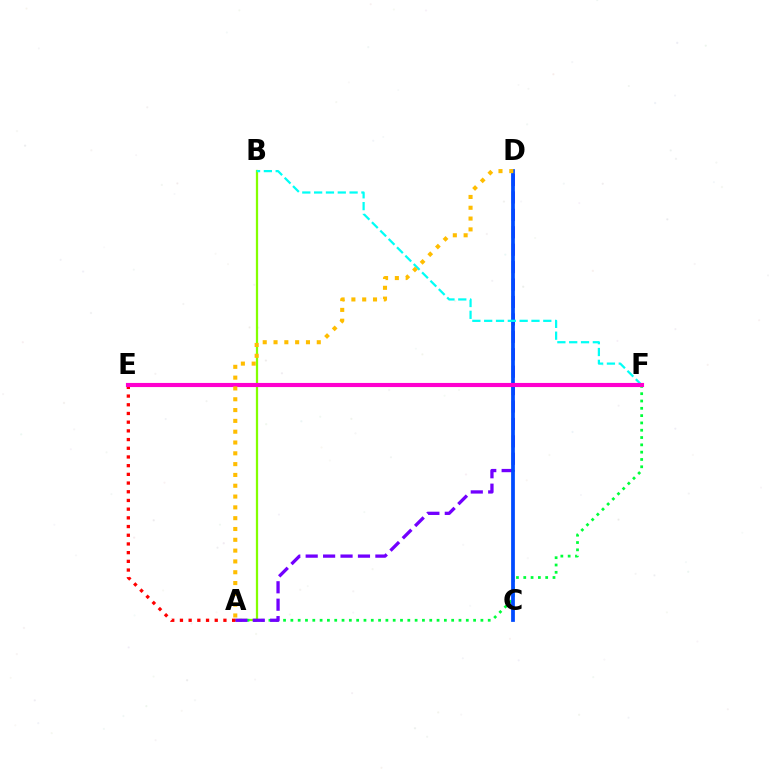{('A', 'B'): [{'color': '#84ff00', 'line_style': 'solid', 'thickness': 1.62}], ('A', 'F'): [{'color': '#00ff39', 'line_style': 'dotted', 'thickness': 1.99}], ('A', 'D'): [{'color': '#7200ff', 'line_style': 'dashed', 'thickness': 2.37}, {'color': '#ffbd00', 'line_style': 'dotted', 'thickness': 2.94}], ('C', 'D'): [{'color': '#004bff', 'line_style': 'solid', 'thickness': 2.7}], ('A', 'E'): [{'color': '#ff0000', 'line_style': 'dotted', 'thickness': 2.36}], ('B', 'F'): [{'color': '#00fff6', 'line_style': 'dashed', 'thickness': 1.61}], ('E', 'F'): [{'color': '#ff00cf', 'line_style': 'solid', 'thickness': 2.97}]}